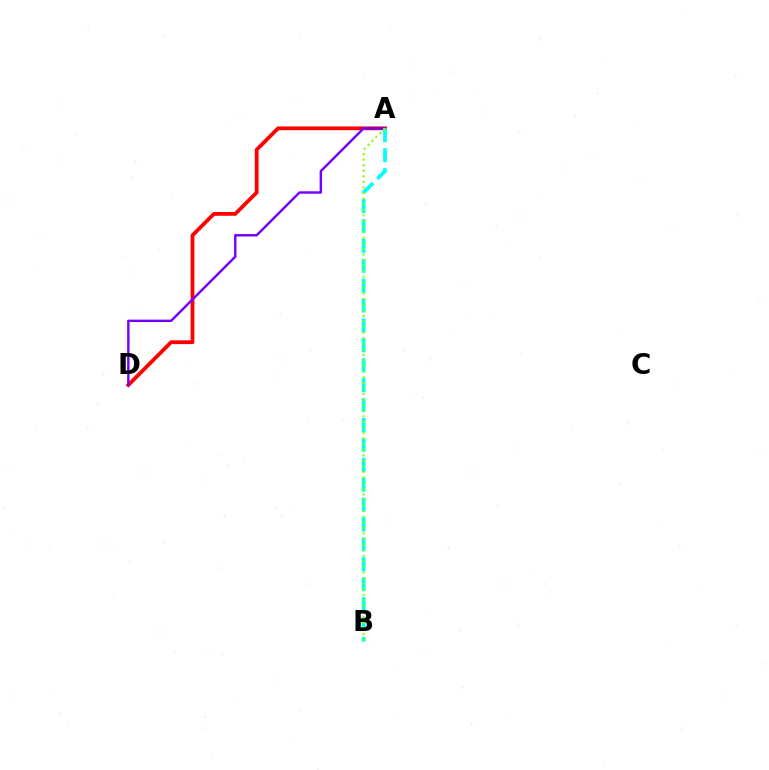{('A', 'D'): [{'color': '#ff0000', 'line_style': 'solid', 'thickness': 2.72}, {'color': '#7200ff', 'line_style': 'solid', 'thickness': 1.74}], ('A', 'B'): [{'color': '#00fff6', 'line_style': 'dashed', 'thickness': 2.7}, {'color': '#84ff00', 'line_style': 'dotted', 'thickness': 1.52}]}